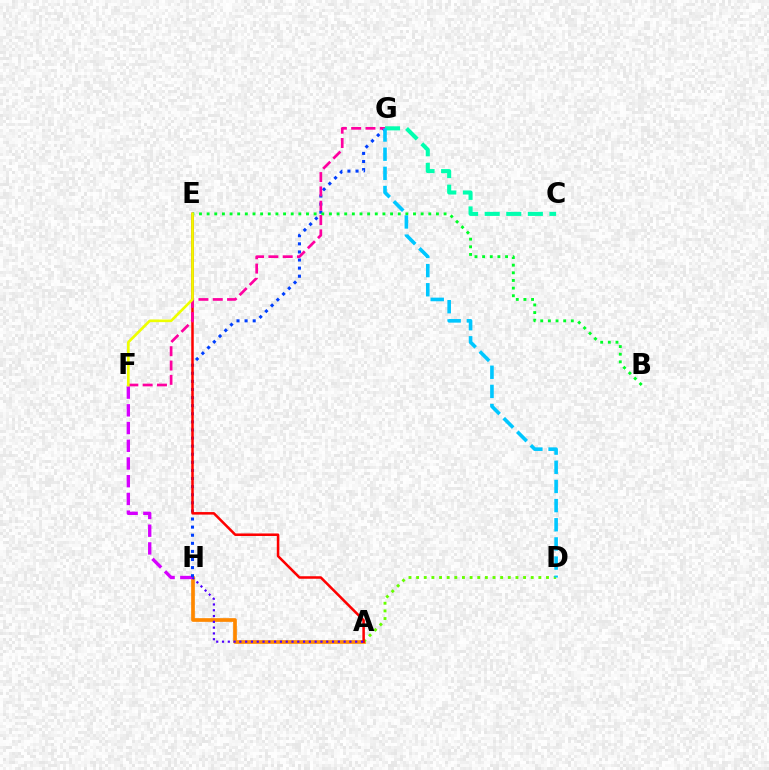{('A', 'H'): [{'color': '#ff8800', 'line_style': 'solid', 'thickness': 2.66}, {'color': '#4f00ff', 'line_style': 'dotted', 'thickness': 1.57}], ('F', 'H'): [{'color': '#d600ff', 'line_style': 'dashed', 'thickness': 2.41}], ('G', 'H'): [{'color': '#003fff', 'line_style': 'dotted', 'thickness': 2.2}], ('A', 'D'): [{'color': '#66ff00', 'line_style': 'dotted', 'thickness': 2.08}], ('C', 'G'): [{'color': '#00ffaf', 'line_style': 'dashed', 'thickness': 2.93}], ('A', 'E'): [{'color': '#ff0000', 'line_style': 'solid', 'thickness': 1.82}], ('B', 'E'): [{'color': '#00ff27', 'line_style': 'dotted', 'thickness': 2.08}], ('F', 'G'): [{'color': '#ff00a0', 'line_style': 'dashed', 'thickness': 1.94}], ('D', 'G'): [{'color': '#00c7ff', 'line_style': 'dashed', 'thickness': 2.6}], ('E', 'F'): [{'color': '#eeff00', 'line_style': 'solid', 'thickness': 1.9}]}